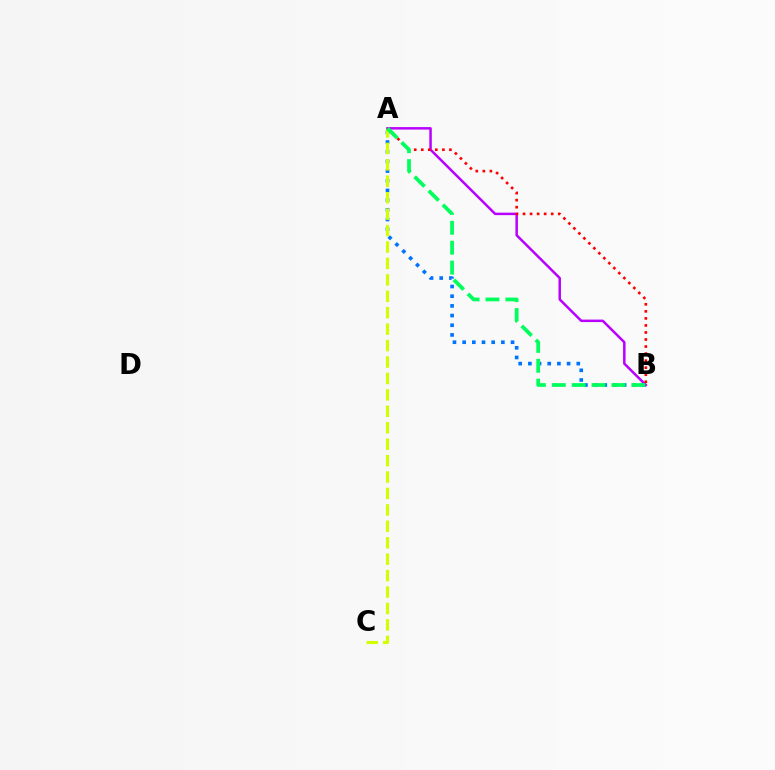{('A', 'B'): [{'color': '#0074ff', 'line_style': 'dotted', 'thickness': 2.63}, {'color': '#b900ff', 'line_style': 'solid', 'thickness': 1.79}, {'color': '#ff0000', 'line_style': 'dotted', 'thickness': 1.91}, {'color': '#00ff5c', 'line_style': 'dashed', 'thickness': 2.7}], ('A', 'C'): [{'color': '#d1ff00', 'line_style': 'dashed', 'thickness': 2.23}]}